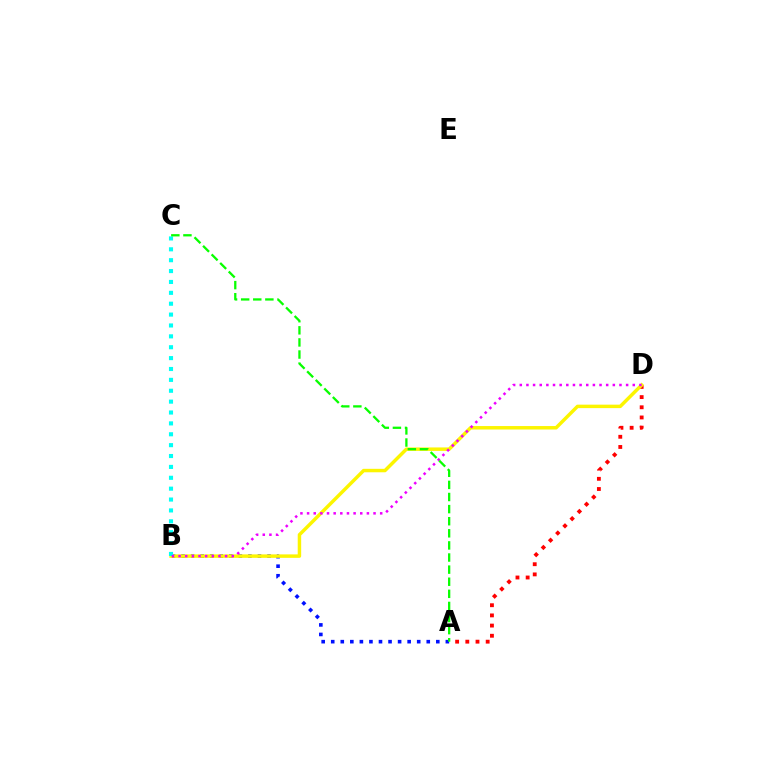{('A', 'B'): [{'color': '#0010ff', 'line_style': 'dotted', 'thickness': 2.6}], ('A', 'D'): [{'color': '#ff0000', 'line_style': 'dotted', 'thickness': 2.77}], ('B', 'D'): [{'color': '#fcf500', 'line_style': 'solid', 'thickness': 2.49}, {'color': '#ee00ff', 'line_style': 'dotted', 'thickness': 1.81}], ('B', 'C'): [{'color': '#00fff6', 'line_style': 'dotted', 'thickness': 2.96}], ('A', 'C'): [{'color': '#08ff00', 'line_style': 'dashed', 'thickness': 1.64}]}